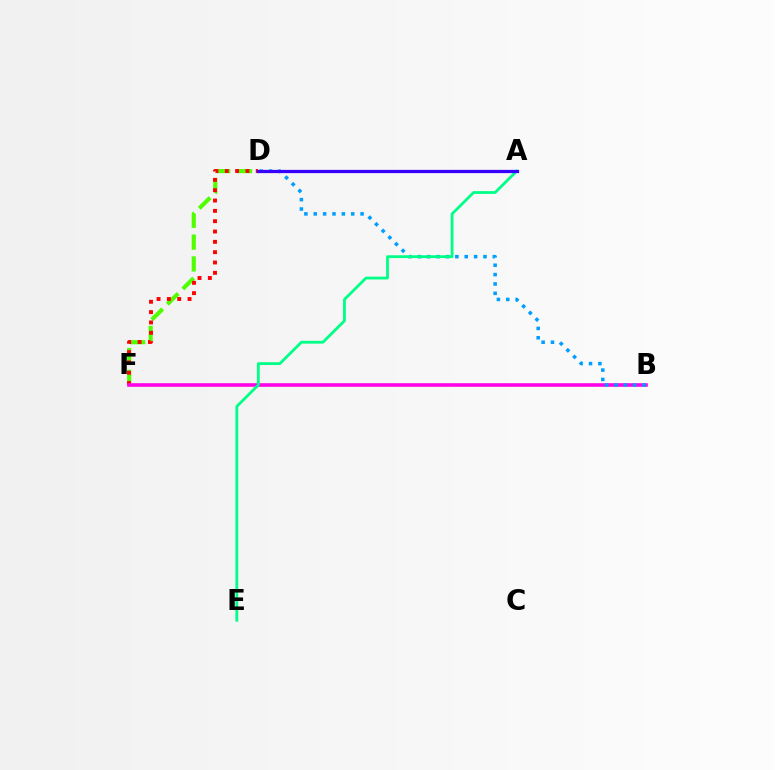{('D', 'F'): [{'color': '#4fff00', 'line_style': 'dashed', 'thickness': 2.97}, {'color': '#ff0000', 'line_style': 'dotted', 'thickness': 2.81}], ('B', 'F'): [{'color': '#ffd500', 'line_style': 'solid', 'thickness': 1.76}, {'color': '#ff00ed', 'line_style': 'solid', 'thickness': 2.56}], ('B', 'D'): [{'color': '#009eff', 'line_style': 'dotted', 'thickness': 2.55}], ('A', 'E'): [{'color': '#00ff86', 'line_style': 'solid', 'thickness': 2.02}], ('A', 'D'): [{'color': '#3700ff', 'line_style': 'solid', 'thickness': 2.34}]}